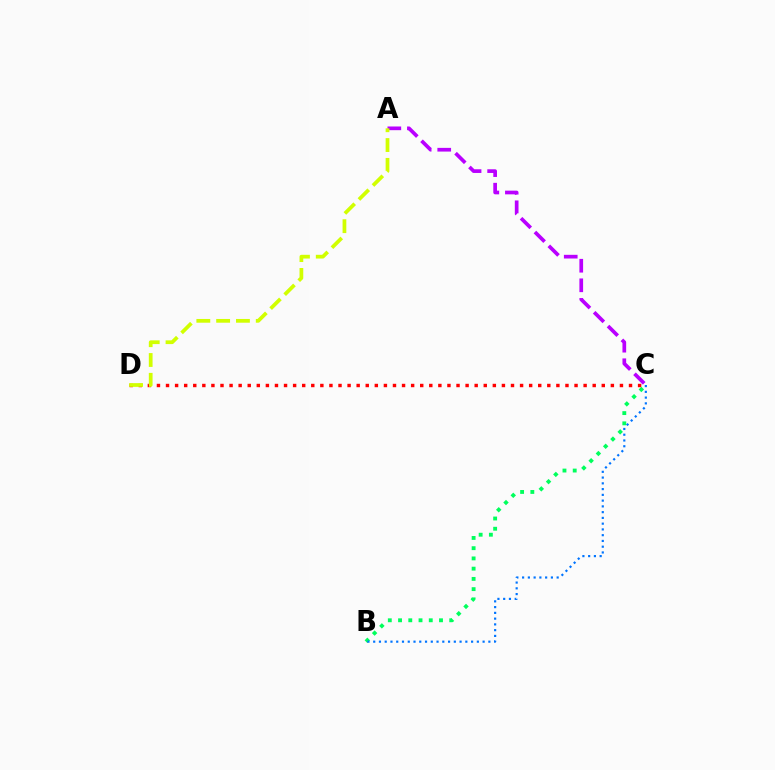{('B', 'C'): [{'color': '#00ff5c', 'line_style': 'dotted', 'thickness': 2.78}, {'color': '#0074ff', 'line_style': 'dotted', 'thickness': 1.56}], ('C', 'D'): [{'color': '#ff0000', 'line_style': 'dotted', 'thickness': 2.47}], ('A', 'C'): [{'color': '#b900ff', 'line_style': 'dashed', 'thickness': 2.66}], ('A', 'D'): [{'color': '#d1ff00', 'line_style': 'dashed', 'thickness': 2.69}]}